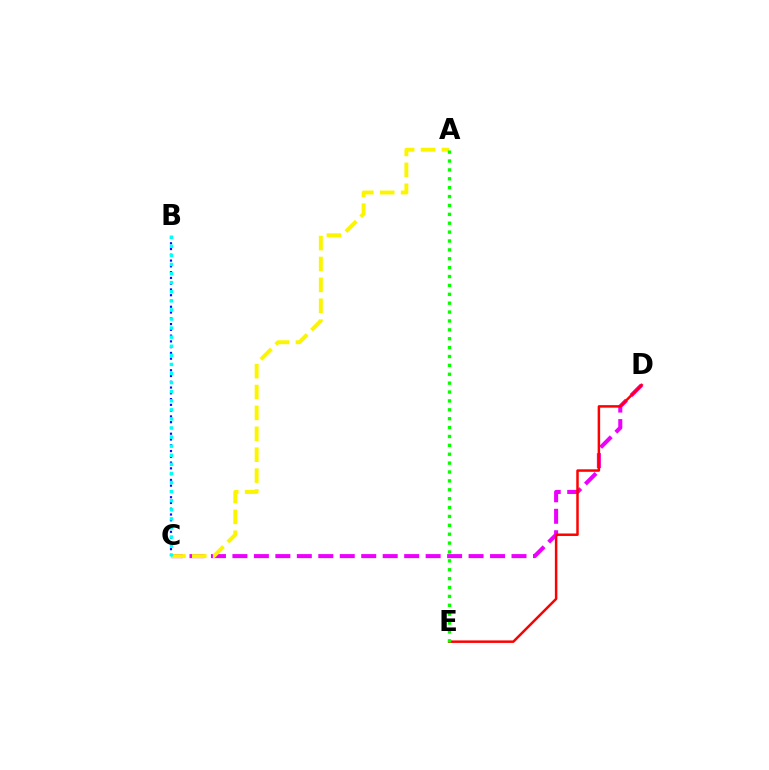{('C', 'D'): [{'color': '#ee00ff', 'line_style': 'dashed', 'thickness': 2.92}], ('B', 'C'): [{'color': '#0010ff', 'line_style': 'dotted', 'thickness': 1.57}, {'color': '#00fff6', 'line_style': 'dotted', 'thickness': 2.47}], ('D', 'E'): [{'color': '#ff0000', 'line_style': 'solid', 'thickness': 1.79}], ('A', 'C'): [{'color': '#fcf500', 'line_style': 'dashed', 'thickness': 2.84}], ('A', 'E'): [{'color': '#08ff00', 'line_style': 'dotted', 'thickness': 2.41}]}